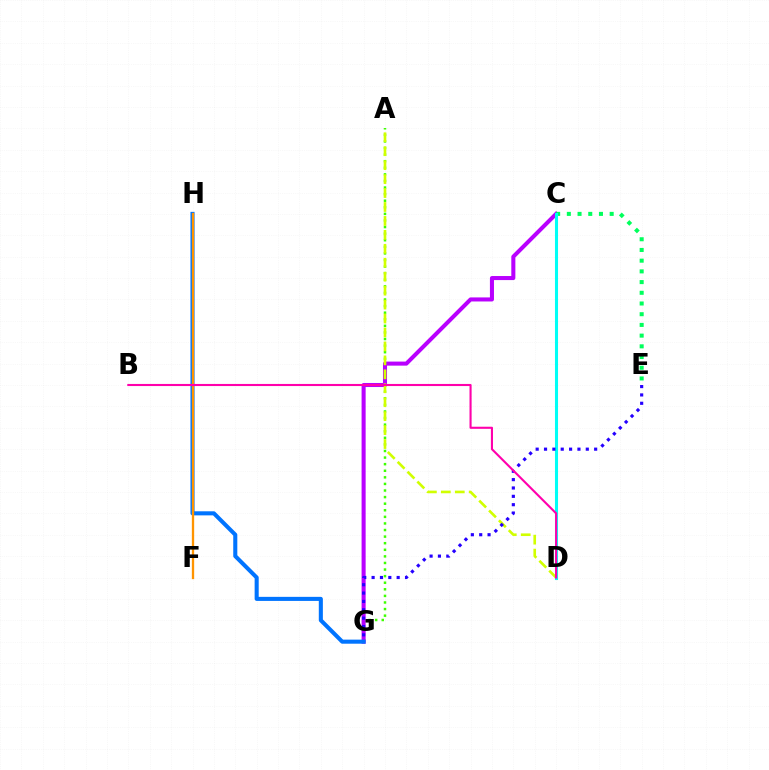{('A', 'G'): [{'color': '#3dff00', 'line_style': 'dotted', 'thickness': 1.79}], ('C', 'D'): [{'color': '#ff0000', 'line_style': 'solid', 'thickness': 2.13}, {'color': '#00fff6', 'line_style': 'solid', 'thickness': 2.2}], ('C', 'G'): [{'color': '#b900ff', 'line_style': 'solid', 'thickness': 2.92}], ('A', 'D'): [{'color': '#d1ff00', 'line_style': 'dashed', 'thickness': 1.89}], ('C', 'E'): [{'color': '#00ff5c', 'line_style': 'dotted', 'thickness': 2.91}], ('G', 'H'): [{'color': '#0074ff', 'line_style': 'solid', 'thickness': 2.93}], ('F', 'H'): [{'color': '#ff9400', 'line_style': 'solid', 'thickness': 1.66}], ('E', 'G'): [{'color': '#2500ff', 'line_style': 'dotted', 'thickness': 2.27}], ('B', 'D'): [{'color': '#ff00ac', 'line_style': 'solid', 'thickness': 1.51}]}